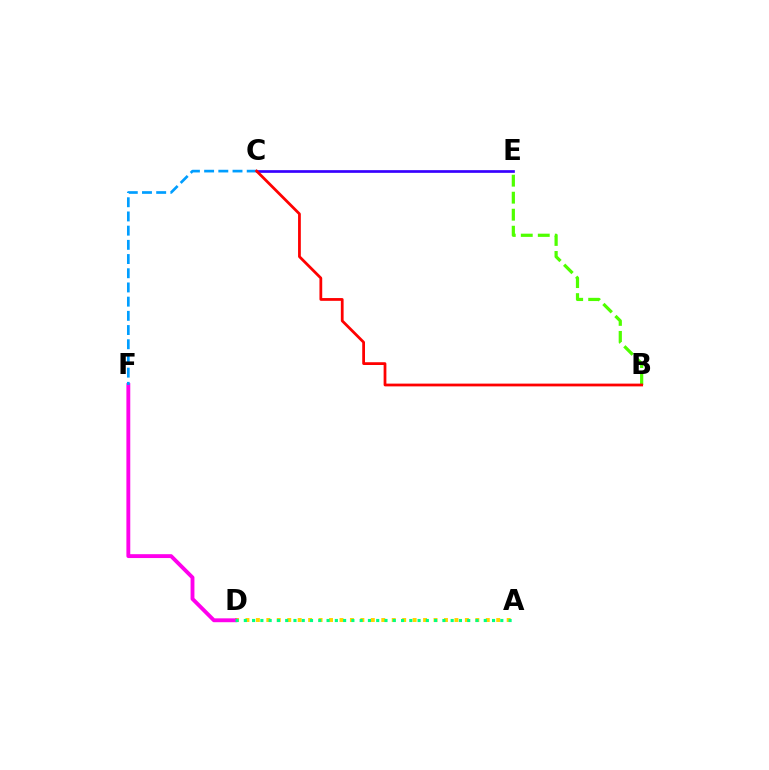{('A', 'D'): [{'color': '#ffd500', 'line_style': 'dotted', 'thickness': 2.84}, {'color': '#00ff86', 'line_style': 'dotted', 'thickness': 2.25}], ('C', 'E'): [{'color': '#3700ff', 'line_style': 'solid', 'thickness': 1.93}], ('D', 'F'): [{'color': '#ff00ed', 'line_style': 'solid', 'thickness': 2.78}], ('C', 'F'): [{'color': '#009eff', 'line_style': 'dashed', 'thickness': 1.93}], ('B', 'E'): [{'color': '#4fff00', 'line_style': 'dashed', 'thickness': 2.31}], ('B', 'C'): [{'color': '#ff0000', 'line_style': 'solid', 'thickness': 1.99}]}